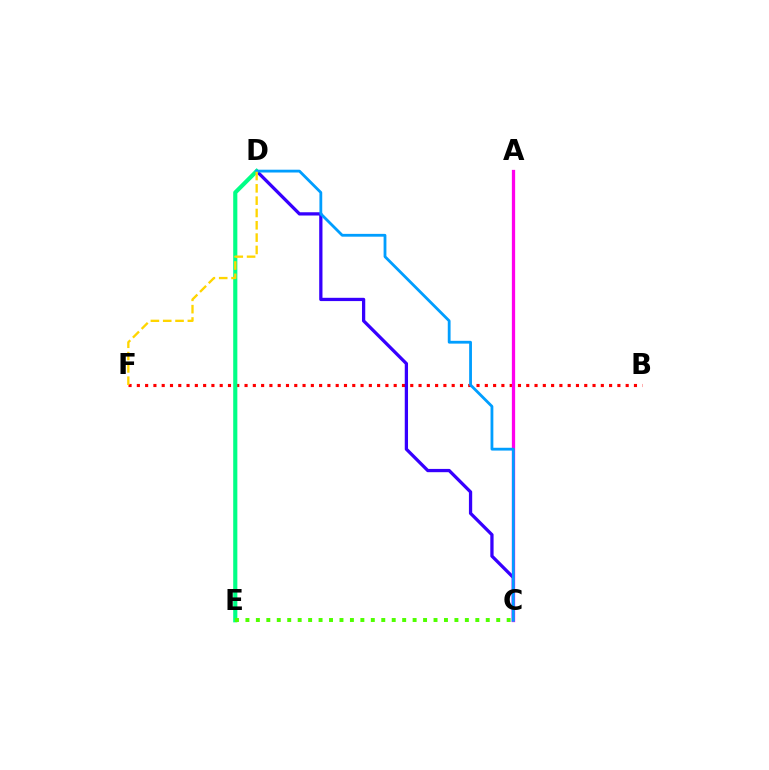{('B', 'F'): [{'color': '#ff0000', 'line_style': 'dotted', 'thickness': 2.25}], ('C', 'D'): [{'color': '#3700ff', 'line_style': 'solid', 'thickness': 2.36}, {'color': '#009eff', 'line_style': 'solid', 'thickness': 2.02}], ('A', 'C'): [{'color': '#ff00ed', 'line_style': 'solid', 'thickness': 2.36}], ('D', 'E'): [{'color': '#00ff86', 'line_style': 'solid', 'thickness': 2.98}], ('D', 'F'): [{'color': '#ffd500', 'line_style': 'dashed', 'thickness': 1.67}], ('C', 'E'): [{'color': '#4fff00', 'line_style': 'dotted', 'thickness': 2.84}]}